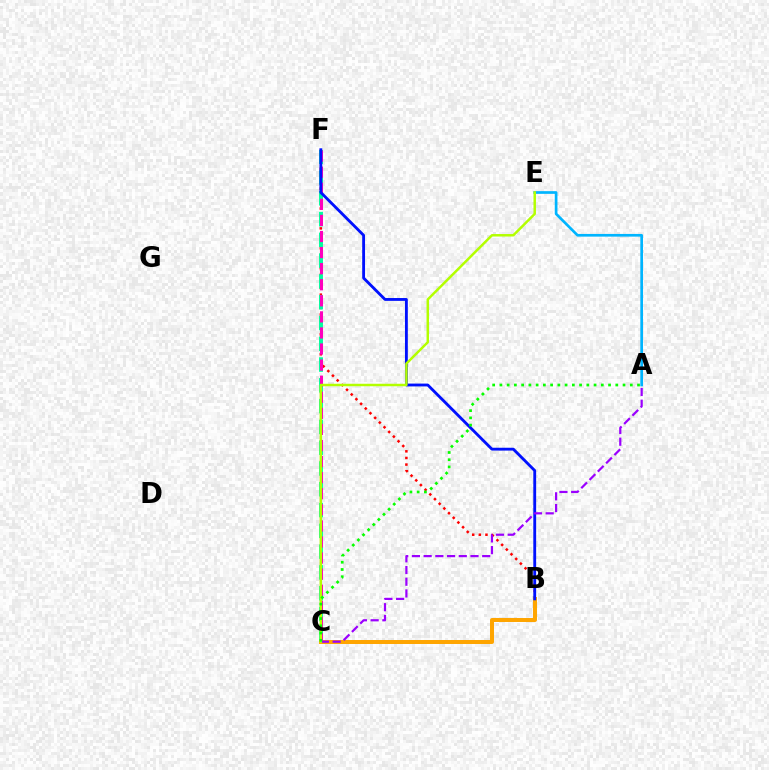{('A', 'E'): [{'color': '#00b5ff', 'line_style': 'solid', 'thickness': 1.94}], ('B', 'F'): [{'color': '#ff0000', 'line_style': 'dotted', 'thickness': 1.8}, {'color': '#0010ff', 'line_style': 'solid', 'thickness': 2.05}], ('C', 'F'): [{'color': '#00ff9d', 'line_style': 'dashed', 'thickness': 2.82}, {'color': '#ff00bd', 'line_style': 'dashed', 'thickness': 2.18}], ('B', 'C'): [{'color': '#ffa500', 'line_style': 'solid', 'thickness': 2.86}], ('A', 'C'): [{'color': '#9b00ff', 'line_style': 'dashed', 'thickness': 1.59}, {'color': '#08ff00', 'line_style': 'dotted', 'thickness': 1.97}], ('C', 'E'): [{'color': '#b3ff00', 'line_style': 'solid', 'thickness': 1.79}]}